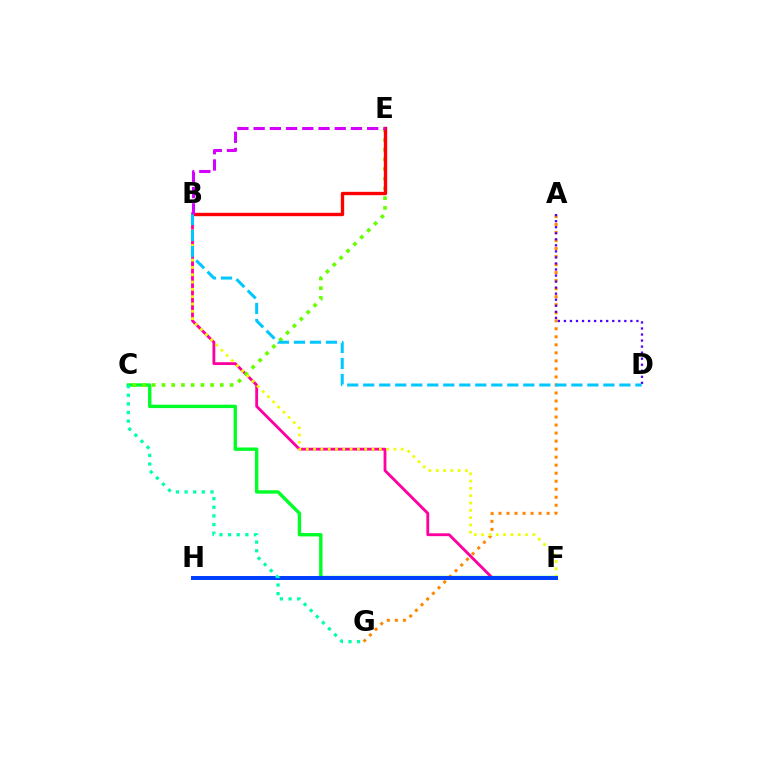{('C', 'F'): [{'color': '#00ff27', 'line_style': 'solid', 'thickness': 2.44}], ('A', 'G'): [{'color': '#ff8800', 'line_style': 'dotted', 'thickness': 2.18}], ('B', 'F'): [{'color': '#ff00a0', 'line_style': 'solid', 'thickness': 2.04}, {'color': '#eeff00', 'line_style': 'dotted', 'thickness': 1.99}], ('C', 'E'): [{'color': '#66ff00', 'line_style': 'dotted', 'thickness': 2.64}], ('B', 'E'): [{'color': '#ff0000', 'line_style': 'solid', 'thickness': 2.42}, {'color': '#d600ff', 'line_style': 'dashed', 'thickness': 2.2}], ('F', 'H'): [{'color': '#003fff', 'line_style': 'solid', 'thickness': 2.86}], ('A', 'D'): [{'color': '#4f00ff', 'line_style': 'dotted', 'thickness': 1.64}], ('B', 'D'): [{'color': '#00c7ff', 'line_style': 'dashed', 'thickness': 2.17}], ('C', 'G'): [{'color': '#00ffaf', 'line_style': 'dotted', 'thickness': 2.34}]}